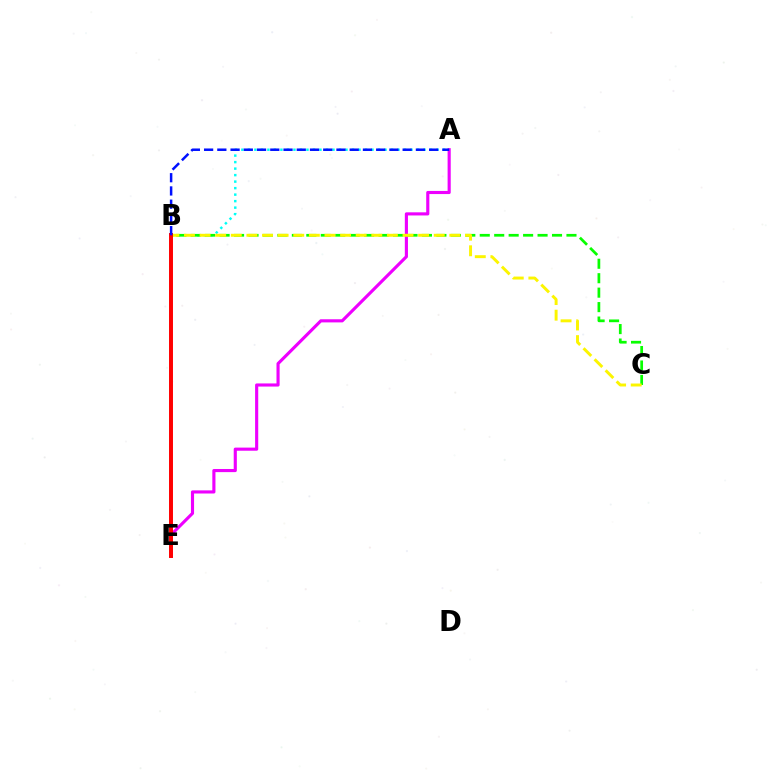{('A', 'E'): [{'color': '#ee00ff', 'line_style': 'solid', 'thickness': 2.25}], ('A', 'B'): [{'color': '#00fff6', 'line_style': 'dotted', 'thickness': 1.77}, {'color': '#0010ff', 'line_style': 'dashed', 'thickness': 1.8}], ('B', 'C'): [{'color': '#08ff00', 'line_style': 'dashed', 'thickness': 1.96}, {'color': '#fcf500', 'line_style': 'dashed', 'thickness': 2.12}], ('B', 'E'): [{'color': '#ff0000', 'line_style': 'solid', 'thickness': 2.85}]}